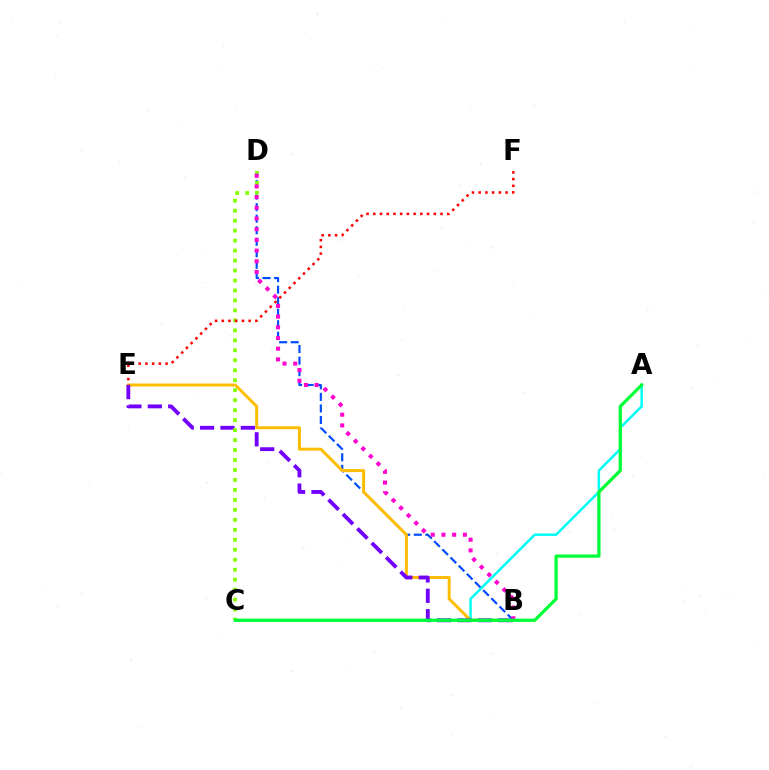{('B', 'D'): [{'color': '#004bff', 'line_style': 'dashed', 'thickness': 1.57}, {'color': '#ff00cf', 'line_style': 'dotted', 'thickness': 2.91}], ('A', 'C'): [{'color': '#00fff6', 'line_style': 'solid', 'thickness': 1.78}, {'color': '#00ff39', 'line_style': 'solid', 'thickness': 2.36}], ('B', 'E'): [{'color': '#ffbd00', 'line_style': 'solid', 'thickness': 2.15}, {'color': '#7200ff', 'line_style': 'dashed', 'thickness': 2.77}], ('C', 'D'): [{'color': '#84ff00', 'line_style': 'dotted', 'thickness': 2.71}], ('E', 'F'): [{'color': '#ff0000', 'line_style': 'dotted', 'thickness': 1.83}]}